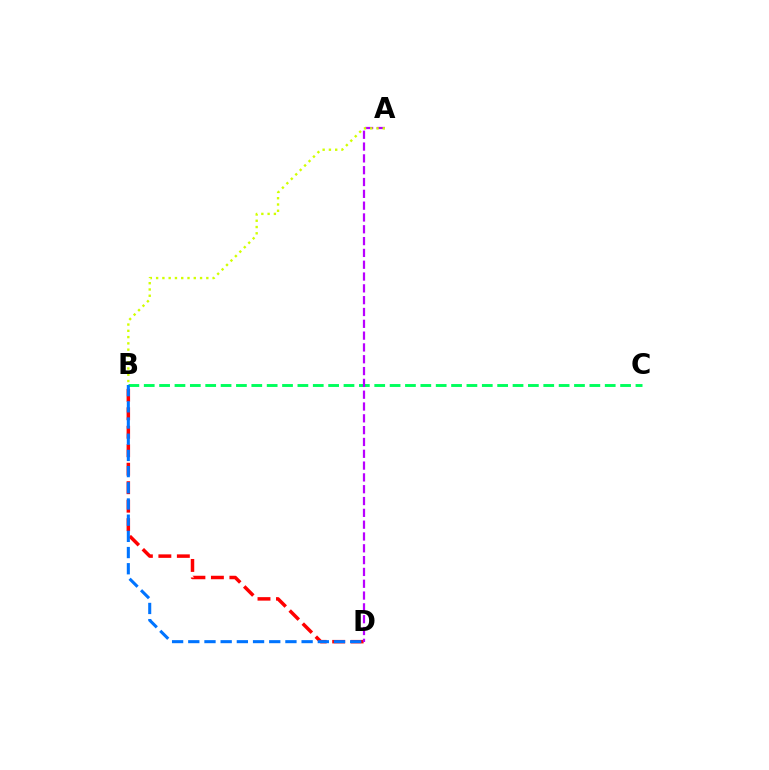{('B', 'D'): [{'color': '#ff0000', 'line_style': 'dashed', 'thickness': 2.51}, {'color': '#0074ff', 'line_style': 'dashed', 'thickness': 2.2}], ('B', 'C'): [{'color': '#00ff5c', 'line_style': 'dashed', 'thickness': 2.09}], ('A', 'D'): [{'color': '#b900ff', 'line_style': 'dashed', 'thickness': 1.61}], ('A', 'B'): [{'color': '#d1ff00', 'line_style': 'dotted', 'thickness': 1.7}]}